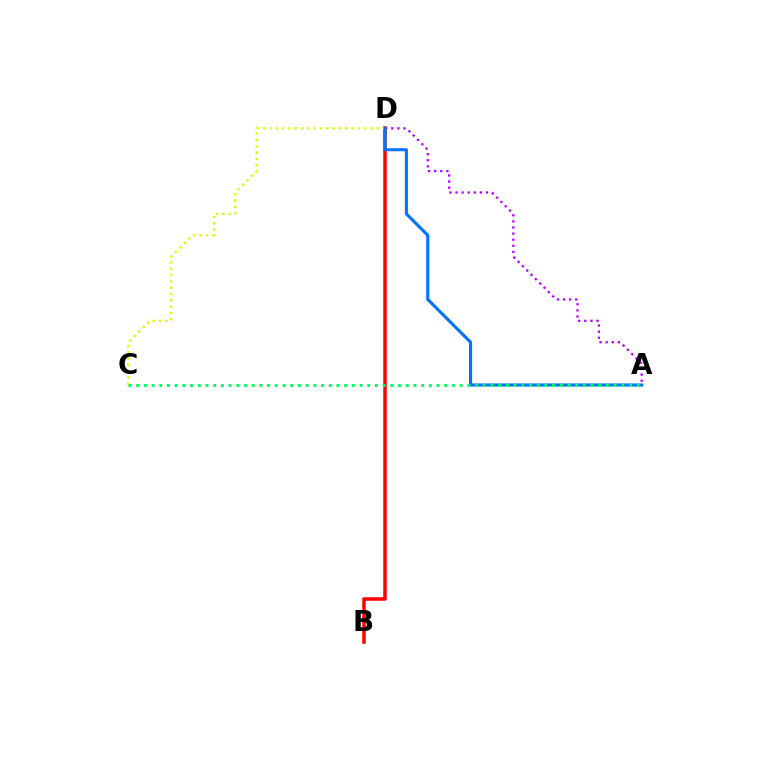{('A', 'D'): [{'color': '#b900ff', 'line_style': 'dotted', 'thickness': 1.66}, {'color': '#0074ff', 'line_style': 'solid', 'thickness': 2.24}], ('B', 'D'): [{'color': '#ff0000', 'line_style': 'solid', 'thickness': 2.52}], ('C', 'D'): [{'color': '#d1ff00', 'line_style': 'dotted', 'thickness': 1.72}], ('A', 'C'): [{'color': '#00ff5c', 'line_style': 'dotted', 'thickness': 2.09}]}